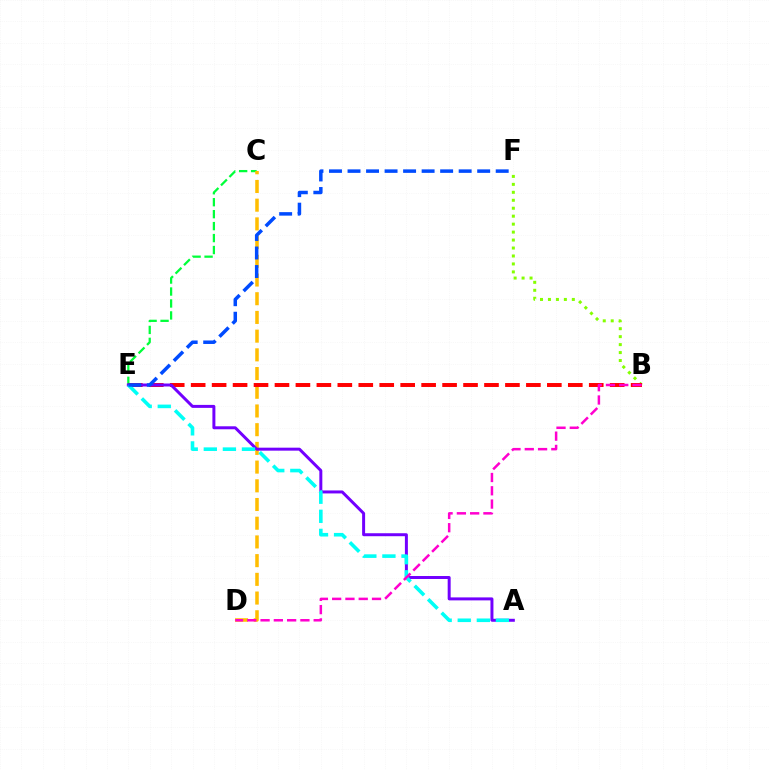{('C', 'E'): [{'color': '#00ff39', 'line_style': 'dashed', 'thickness': 1.62}], ('B', 'F'): [{'color': '#84ff00', 'line_style': 'dotted', 'thickness': 2.16}], ('C', 'D'): [{'color': '#ffbd00', 'line_style': 'dashed', 'thickness': 2.54}], ('B', 'E'): [{'color': '#ff0000', 'line_style': 'dashed', 'thickness': 2.85}], ('A', 'E'): [{'color': '#7200ff', 'line_style': 'solid', 'thickness': 2.15}, {'color': '#00fff6', 'line_style': 'dashed', 'thickness': 2.59}], ('E', 'F'): [{'color': '#004bff', 'line_style': 'dashed', 'thickness': 2.52}], ('B', 'D'): [{'color': '#ff00cf', 'line_style': 'dashed', 'thickness': 1.8}]}